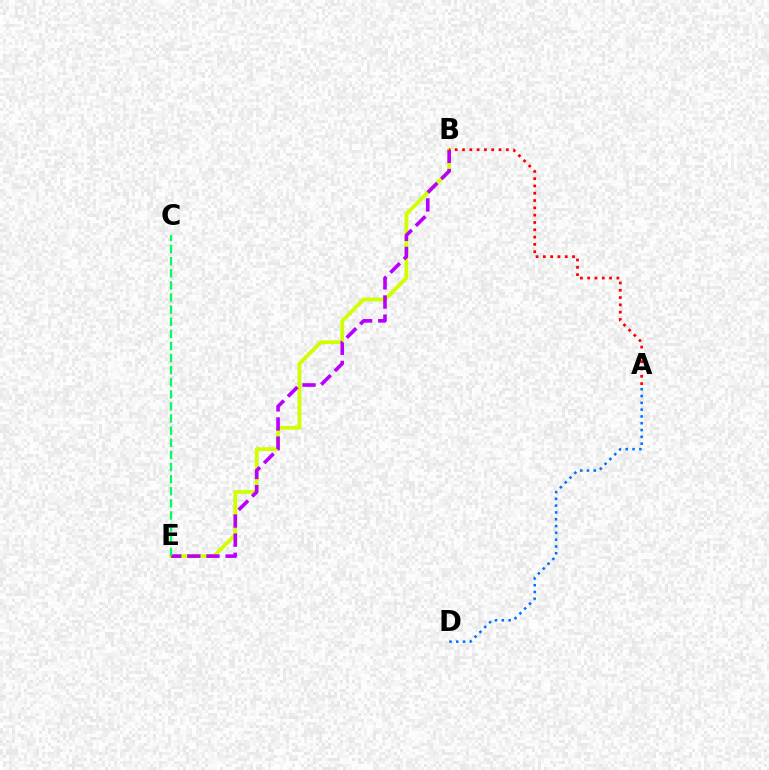{('B', 'E'): [{'color': '#d1ff00', 'line_style': 'solid', 'thickness': 2.74}, {'color': '#b900ff', 'line_style': 'dashed', 'thickness': 2.6}], ('A', 'B'): [{'color': '#ff0000', 'line_style': 'dotted', 'thickness': 1.98}], ('C', 'E'): [{'color': '#00ff5c', 'line_style': 'dashed', 'thickness': 1.64}], ('A', 'D'): [{'color': '#0074ff', 'line_style': 'dotted', 'thickness': 1.85}]}